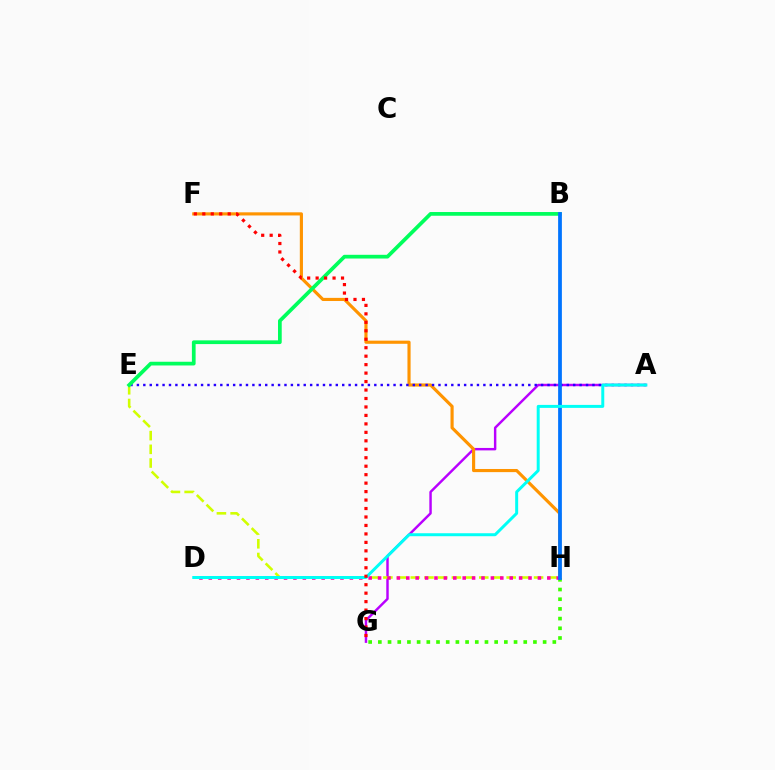{('A', 'G'): [{'color': '#b900ff', 'line_style': 'solid', 'thickness': 1.76}], ('G', 'H'): [{'color': '#3dff00', 'line_style': 'dotted', 'thickness': 2.63}], ('F', 'H'): [{'color': '#ff9400', 'line_style': 'solid', 'thickness': 2.26}], ('E', 'H'): [{'color': '#d1ff00', 'line_style': 'dashed', 'thickness': 1.86}], ('A', 'E'): [{'color': '#2500ff', 'line_style': 'dotted', 'thickness': 1.74}], ('B', 'E'): [{'color': '#00ff5c', 'line_style': 'solid', 'thickness': 2.68}], ('D', 'H'): [{'color': '#ff00ac', 'line_style': 'dotted', 'thickness': 2.55}], ('B', 'H'): [{'color': '#0074ff', 'line_style': 'solid', 'thickness': 2.71}], ('A', 'D'): [{'color': '#00fff6', 'line_style': 'solid', 'thickness': 2.14}], ('F', 'G'): [{'color': '#ff0000', 'line_style': 'dotted', 'thickness': 2.3}]}